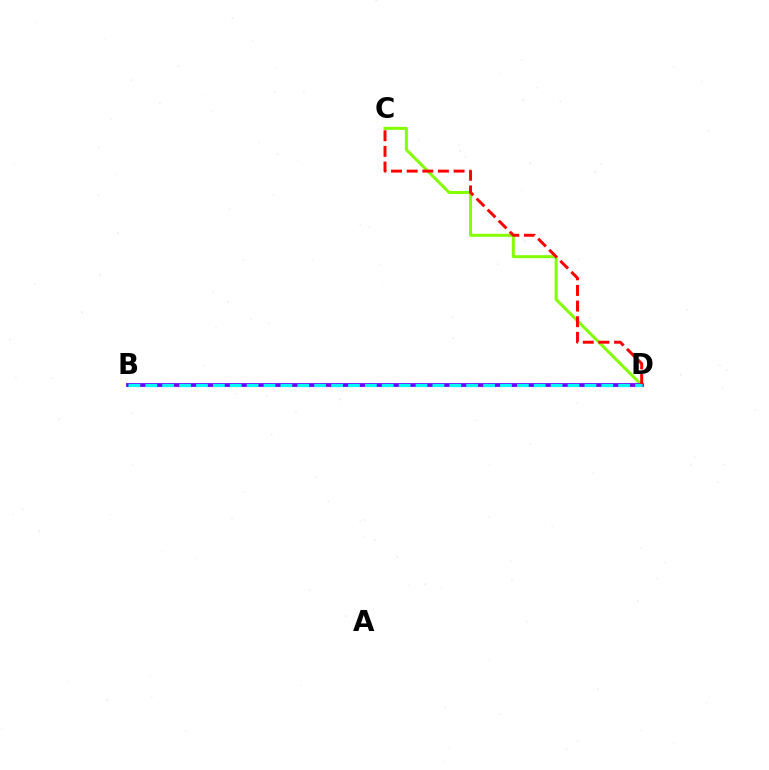{('C', 'D'): [{'color': '#84ff00', 'line_style': 'solid', 'thickness': 2.15}, {'color': '#ff0000', 'line_style': 'dashed', 'thickness': 2.12}], ('B', 'D'): [{'color': '#7200ff', 'line_style': 'solid', 'thickness': 2.73}, {'color': '#00fff6', 'line_style': 'dashed', 'thickness': 2.29}]}